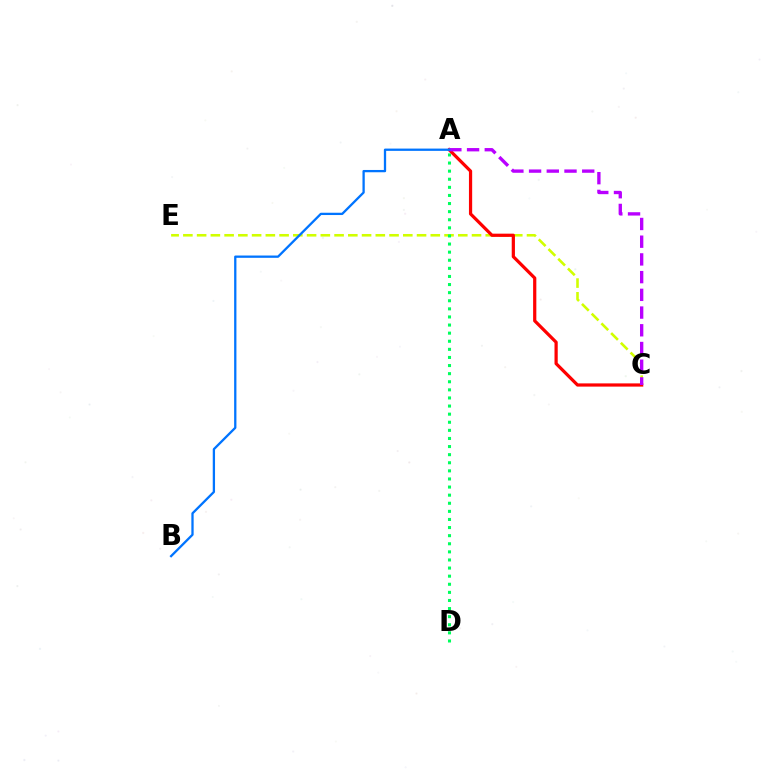{('C', 'E'): [{'color': '#d1ff00', 'line_style': 'dashed', 'thickness': 1.87}], ('A', 'D'): [{'color': '#00ff5c', 'line_style': 'dotted', 'thickness': 2.2}], ('A', 'C'): [{'color': '#ff0000', 'line_style': 'solid', 'thickness': 2.32}, {'color': '#b900ff', 'line_style': 'dashed', 'thickness': 2.41}], ('A', 'B'): [{'color': '#0074ff', 'line_style': 'solid', 'thickness': 1.65}]}